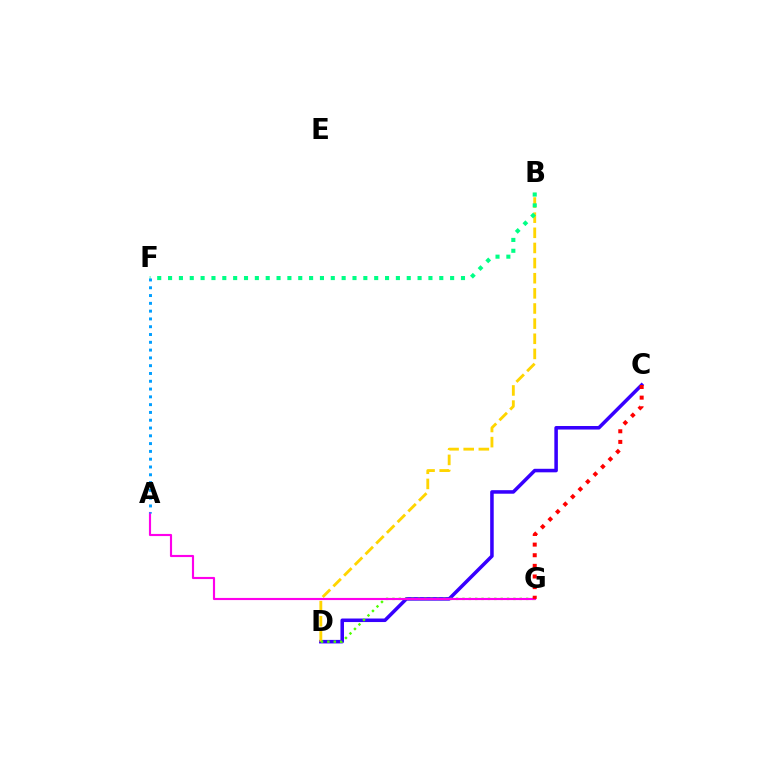{('C', 'D'): [{'color': '#3700ff', 'line_style': 'solid', 'thickness': 2.55}], ('B', 'D'): [{'color': '#ffd500', 'line_style': 'dashed', 'thickness': 2.06}], ('B', 'F'): [{'color': '#00ff86', 'line_style': 'dotted', 'thickness': 2.95}], ('D', 'G'): [{'color': '#4fff00', 'line_style': 'dotted', 'thickness': 1.73}], ('A', 'G'): [{'color': '#ff00ed', 'line_style': 'solid', 'thickness': 1.54}], ('C', 'G'): [{'color': '#ff0000', 'line_style': 'dotted', 'thickness': 2.89}], ('A', 'F'): [{'color': '#009eff', 'line_style': 'dotted', 'thickness': 2.12}]}